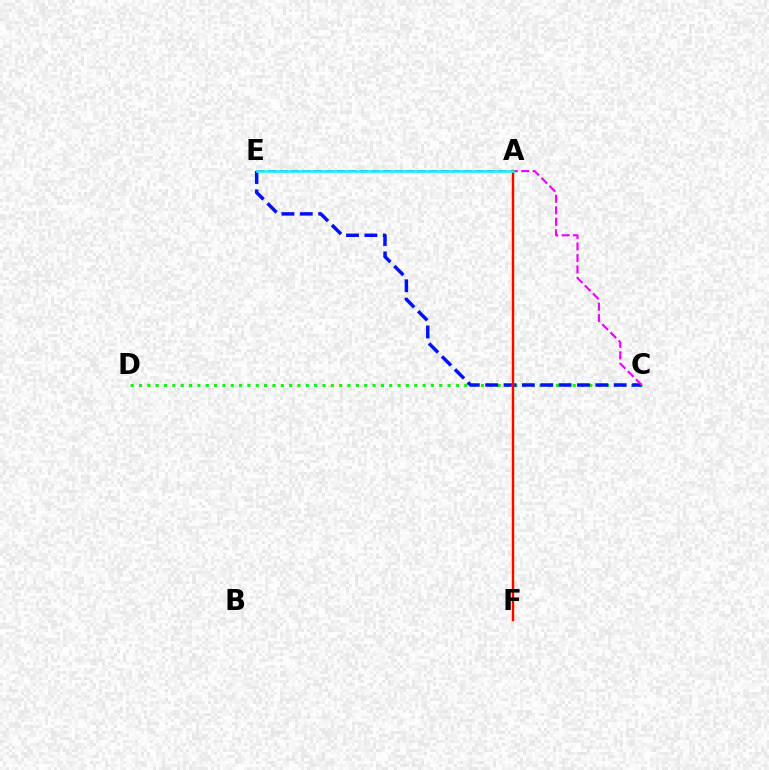{('C', 'D'): [{'color': '#08ff00', 'line_style': 'dotted', 'thickness': 2.27}], ('C', 'E'): [{'color': '#0010ff', 'line_style': 'dashed', 'thickness': 2.49}, {'color': '#ee00ff', 'line_style': 'dashed', 'thickness': 1.56}], ('A', 'F'): [{'color': '#fcf500', 'line_style': 'solid', 'thickness': 1.64}, {'color': '#ff0000', 'line_style': 'solid', 'thickness': 1.72}], ('A', 'E'): [{'color': '#00fff6', 'line_style': 'solid', 'thickness': 1.81}]}